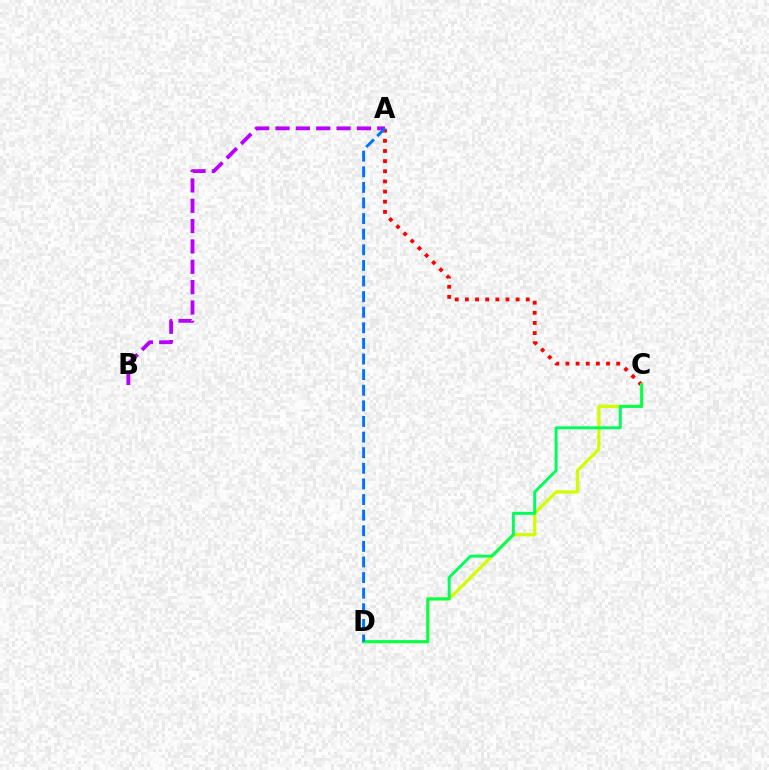{('A', 'C'): [{'color': '#ff0000', 'line_style': 'dotted', 'thickness': 2.76}], ('C', 'D'): [{'color': '#d1ff00', 'line_style': 'solid', 'thickness': 2.35}, {'color': '#00ff5c', 'line_style': 'solid', 'thickness': 2.13}], ('A', 'B'): [{'color': '#b900ff', 'line_style': 'dashed', 'thickness': 2.76}], ('A', 'D'): [{'color': '#0074ff', 'line_style': 'dashed', 'thickness': 2.12}]}